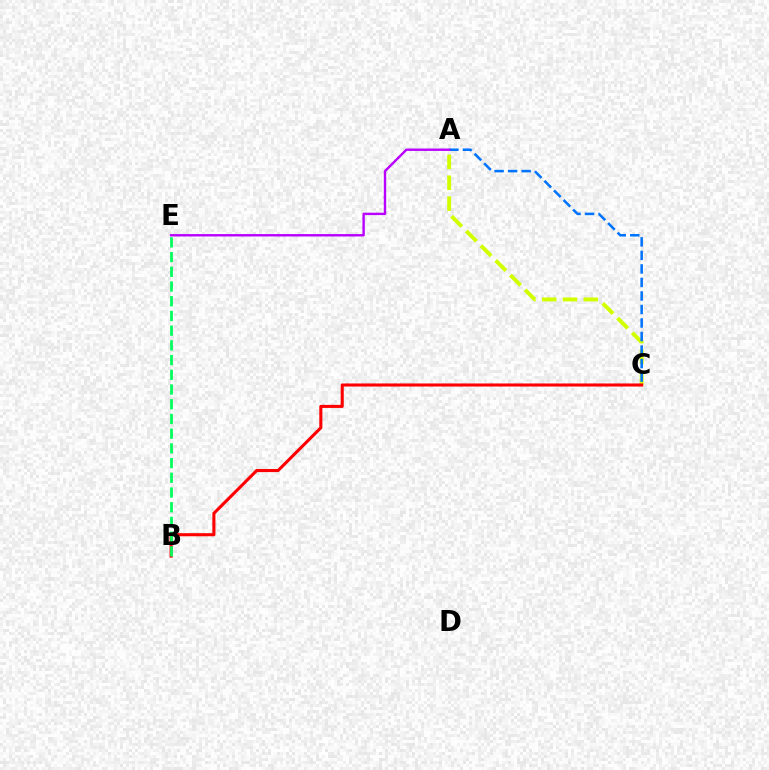{('A', 'C'): [{'color': '#d1ff00', 'line_style': 'dashed', 'thickness': 2.83}, {'color': '#0074ff', 'line_style': 'dashed', 'thickness': 1.84}], ('A', 'E'): [{'color': '#b900ff', 'line_style': 'solid', 'thickness': 1.73}], ('B', 'C'): [{'color': '#ff0000', 'line_style': 'solid', 'thickness': 2.21}], ('B', 'E'): [{'color': '#00ff5c', 'line_style': 'dashed', 'thickness': 2.0}]}